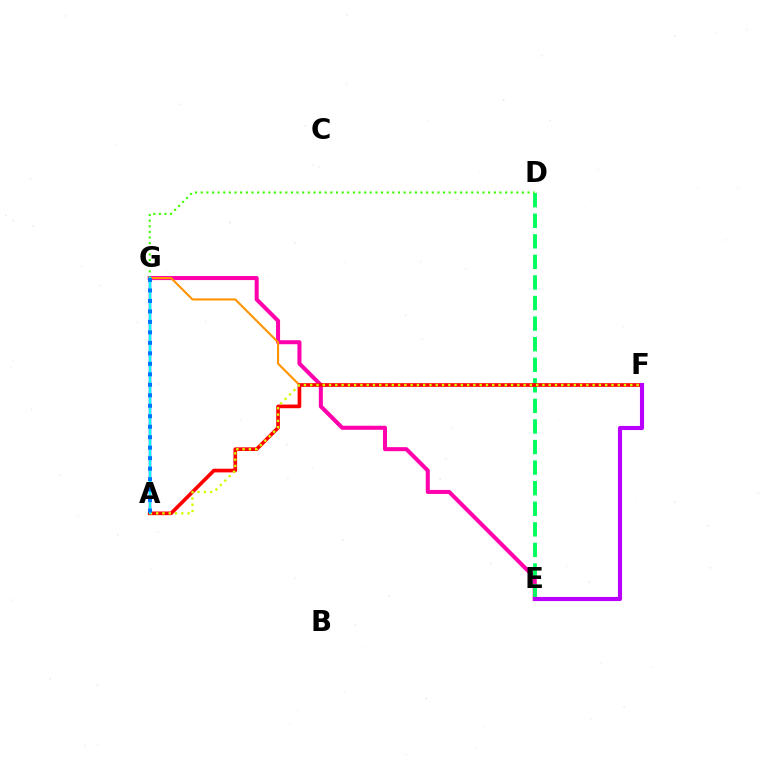{('E', 'G'): [{'color': '#ff00ac', 'line_style': 'solid', 'thickness': 2.9}], ('D', 'E'): [{'color': '#00ff5c', 'line_style': 'dashed', 'thickness': 2.79}], ('D', 'G'): [{'color': '#3dff00', 'line_style': 'dotted', 'thickness': 1.53}], ('A', 'G'): [{'color': '#2500ff', 'line_style': 'solid', 'thickness': 1.73}, {'color': '#00fff6', 'line_style': 'solid', 'thickness': 1.62}, {'color': '#0074ff', 'line_style': 'dotted', 'thickness': 2.85}], ('F', 'G'): [{'color': '#ff9400', 'line_style': 'solid', 'thickness': 1.52}], ('A', 'F'): [{'color': '#ff0000', 'line_style': 'solid', 'thickness': 2.64}, {'color': '#d1ff00', 'line_style': 'dotted', 'thickness': 1.71}], ('E', 'F'): [{'color': '#b900ff', 'line_style': 'solid', 'thickness': 2.97}]}